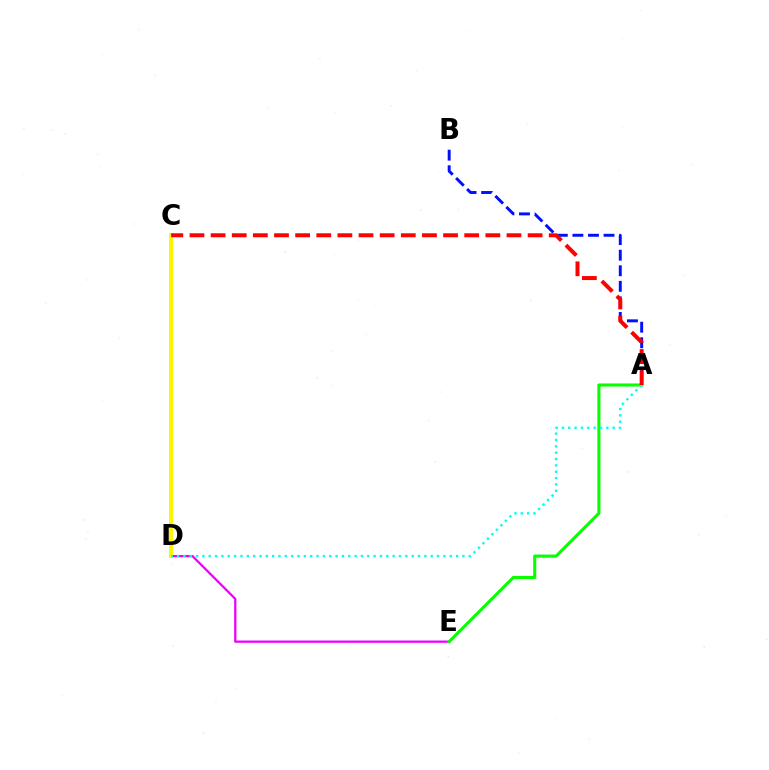{('D', 'E'): [{'color': '#ee00ff', 'line_style': 'solid', 'thickness': 1.64}], ('C', 'D'): [{'color': '#fcf500', 'line_style': 'solid', 'thickness': 2.85}], ('A', 'B'): [{'color': '#0010ff', 'line_style': 'dashed', 'thickness': 2.12}], ('A', 'E'): [{'color': '#08ff00', 'line_style': 'solid', 'thickness': 2.23}], ('A', 'D'): [{'color': '#00fff6', 'line_style': 'dotted', 'thickness': 1.72}], ('A', 'C'): [{'color': '#ff0000', 'line_style': 'dashed', 'thickness': 2.87}]}